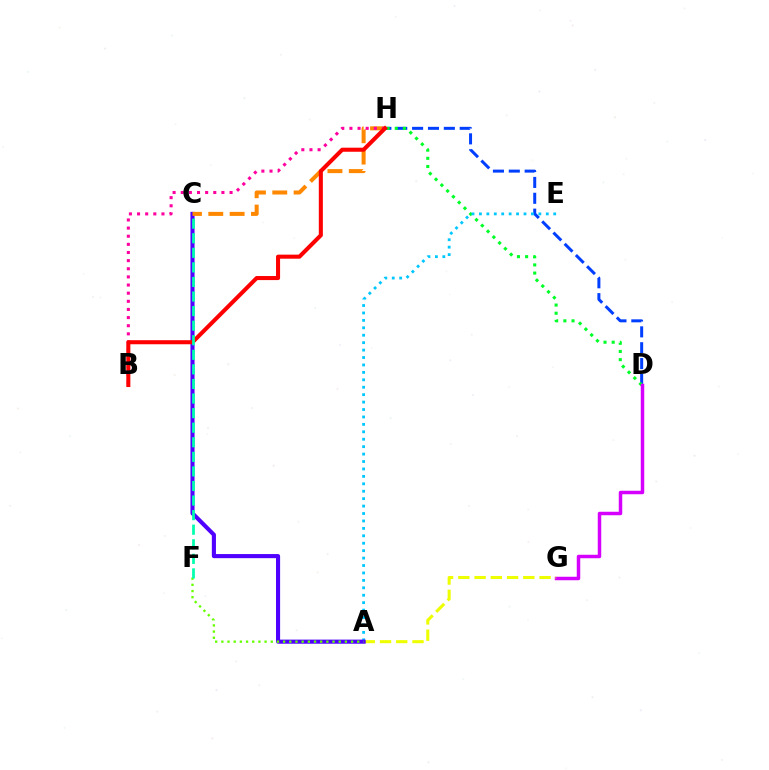{('D', 'H'): [{'color': '#003fff', 'line_style': 'dashed', 'thickness': 2.16}, {'color': '#00ff27', 'line_style': 'dotted', 'thickness': 2.22}], ('D', 'G'): [{'color': '#d600ff', 'line_style': 'solid', 'thickness': 2.51}], ('A', 'E'): [{'color': '#00c7ff', 'line_style': 'dotted', 'thickness': 2.02}], ('A', 'G'): [{'color': '#eeff00', 'line_style': 'dashed', 'thickness': 2.21}], ('A', 'C'): [{'color': '#4f00ff', 'line_style': 'solid', 'thickness': 2.95}], ('A', 'F'): [{'color': '#66ff00', 'line_style': 'dotted', 'thickness': 1.68}], ('C', 'H'): [{'color': '#ff8800', 'line_style': 'dashed', 'thickness': 2.9}], ('B', 'H'): [{'color': '#ff00a0', 'line_style': 'dotted', 'thickness': 2.21}, {'color': '#ff0000', 'line_style': 'solid', 'thickness': 2.92}], ('C', 'F'): [{'color': '#00ffaf', 'line_style': 'dashed', 'thickness': 1.98}]}